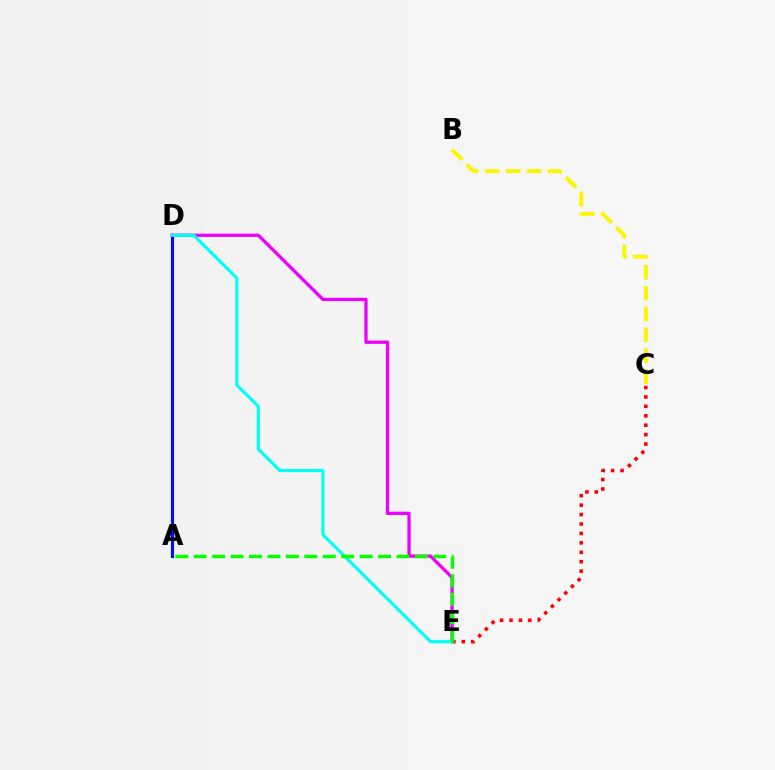{('A', 'D'): [{'color': '#0010ff', 'line_style': 'solid', 'thickness': 2.26}], ('D', 'E'): [{'color': '#ee00ff', 'line_style': 'solid', 'thickness': 2.36}, {'color': '#00fff6', 'line_style': 'solid', 'thickness': 2.26}], ('C', 'E'): [{'color': '#ff0000', 'line_style': 'dotted', 'thickness': 2.56}], ('A', 'E'): [{'color': '#08ff00', 'line_style': 'dashed', 'thickness': 2.5}], ('B', 'C'): [{'color': '#fcf500', 'line_style': 'dashed', 'thickness': 2.84}]}